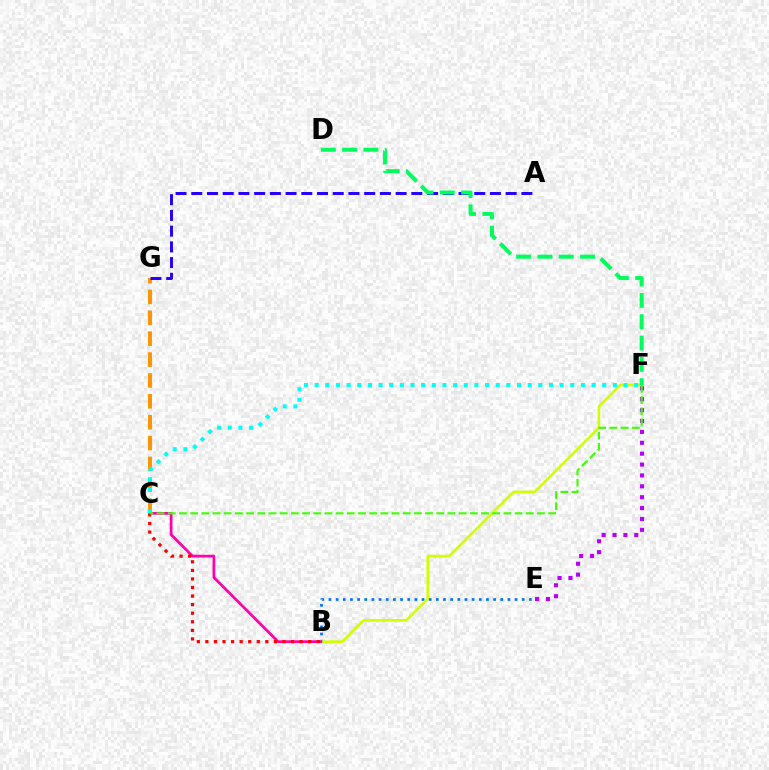{('B', 'E'): [{'color': '#0074ff', 'line_style': 'dotted', 'thickness': 1.94}], ('B', 'F'): [{'color': '#d1ff00', 'line_style': 'solid', 'thickness': 1.9}], ('B', 'C'): [{'color': '#ff00ac', 'line_style': 'solid', 'thickness': 1.95}, {'color': '#ff0000', 'line_style': 'dotted', 'thickness': 2.33}], ('C', 'G'): [{'color': '#ff9400', 'line_style': 'dashed', 'thickness': 2.84}], ('C', 'F'): [{'color': '#00fff6', 'line_style': 'dotted', 'thickness': 2.89}, {'color': '#3dff00', 'line_style': 'dashed', 'thickness': 1.52}], ('E', 'F'): [{'color': '#b900ff', 'line_style': 'dotted', 'thickness': 2.96}], ('A', 'G'): [{'color': '#2500ff', 'line_style': 'dashed', 'thickness': 2.14}], ('D', 'F'): [{'color': '#00ff5c', 'line_style': 'dashed', 'thickness': 2.9}]}